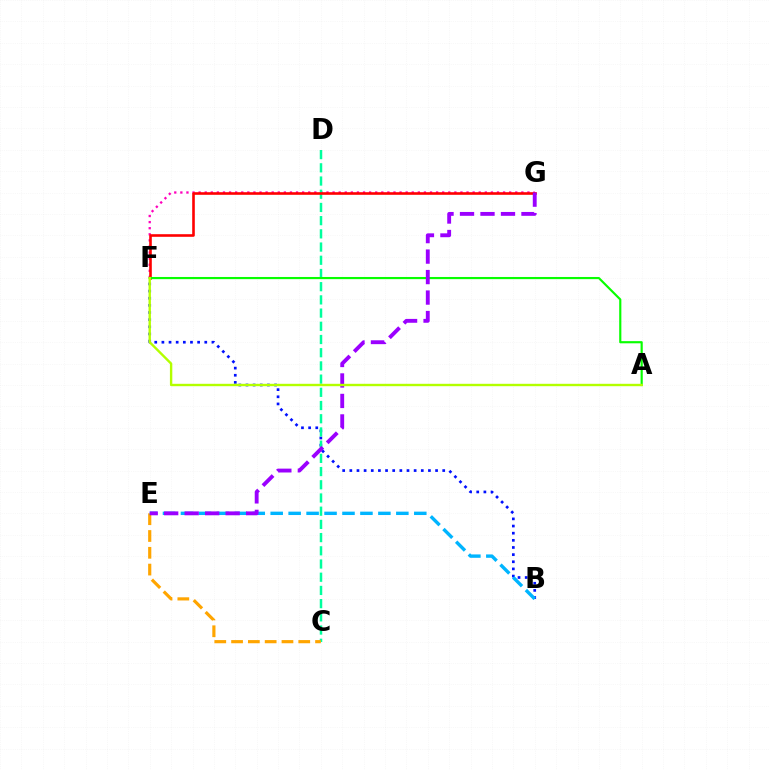{('B', 'F'): [{'color': '#0010ff', 'line_style': 'dotted', 'thickness': 1.94}], ('F', 'G'): [{'color': '#ff00bd', 'line_style': 'dotted', 'thickness': 1.65}, {'color': '#ff0000', 'line_style': 'solid', 'thickness': 1.88}], ('C', 'D'): [{'color': '#00ff9d', 'line_style': 'dashed', 'thickness': 1.79}], ('C', 'E'): [{'color': '#ffa500', 'line_style': 'dashed', 'thickness': 2.28}], ('B', 'E'): [{'color': '#00b5ff', 'line_style': 'dashed', 'thickness': 2.44}], ('A', 'F'): [{'color': '#08ff00', 'line_style': 'solid', 'thickness': 1.56}, {'color': '#b3ff00', 'line_style': 'solid', 'thickness': 1.72}], ('E', 'G'): [{'color': '#9b00ff', 'line_style': 'dashed', 'thickness': 2.78}]}